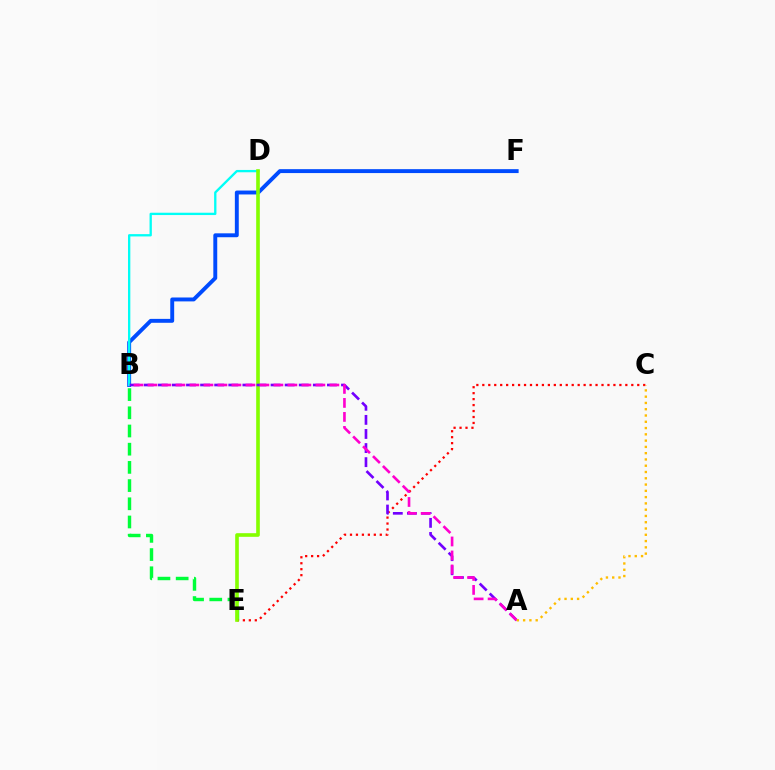{('B', 'E'): [{'color': '#00ff39', 'line_style': 'dashed', 'thickness': 2.47}], ('C', 'E'): [{'color': '#ff0000', 'line_style': 'dotted', 'thickness': 1.62}], ('B', 'F'): [{'color': '#004bff', 'line_style': 'solid', 'thickness': 2.82}], ('B', 'D'): [{'color': '#00fff6', 'line_style': 'solid', 'thickness': 1.67}], ('D', 'E'): [{'color': '#84ff00', 'line_style': 'solid', 'thickness': 2.61}], ('A', 'B'): [{'color': '#7200ff', 'line_style': 'dashed', 'thickness': 1.91}, {'color': '#ff00cf', 'line_style': 'dashed', 'thickness': 1.9}], ('A', 'C'): [{'color': '#ffbd00', 'line_style': 'dotted', 'thickness': 1.71}]}